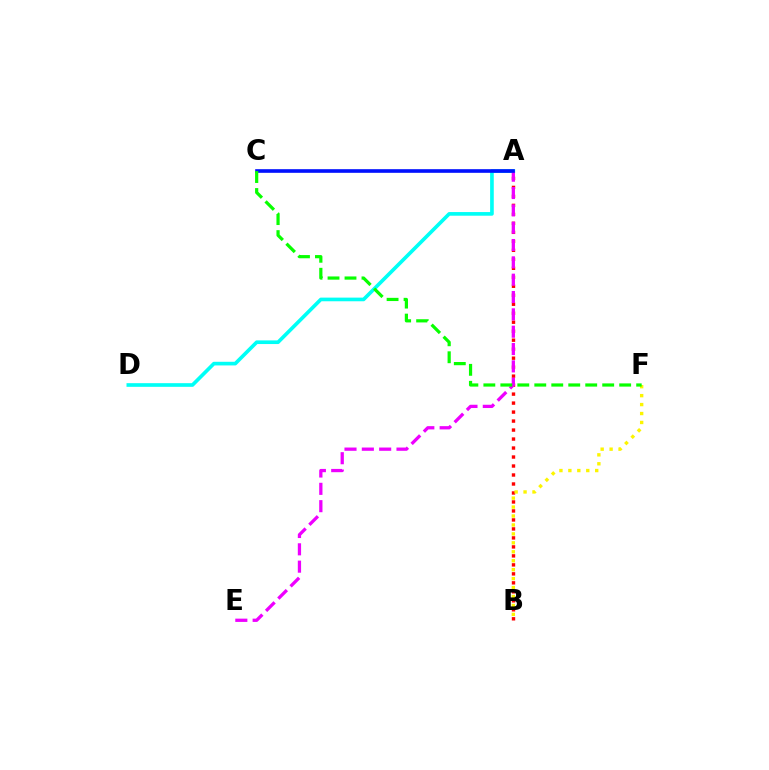{('A', 'D'): [{'color': '#00fff6', 'line_style': 'solid', 'thickness': 2.63}], ('A', 'B'): [{'color': '#ff0000', 'line_style': 'dotted', 'thickness': 2.44}], ('A', 'E'): [{'color': '#ee00ff', 'line_style': 'dashed', 'thickness': 2.36}], ('B', 'F'): [{'color': '#fcf500', 'line_style': 'dotted', 'thickness': 2.43}], ('A', 'C'): [{'color': '#0010ff', 'line_style': 'solid', 'thickness': 2.62}], ('C', 'F'): [{'color': '#08ff00', 'line_style': 'dashed', 'thickness': 2.31}]}